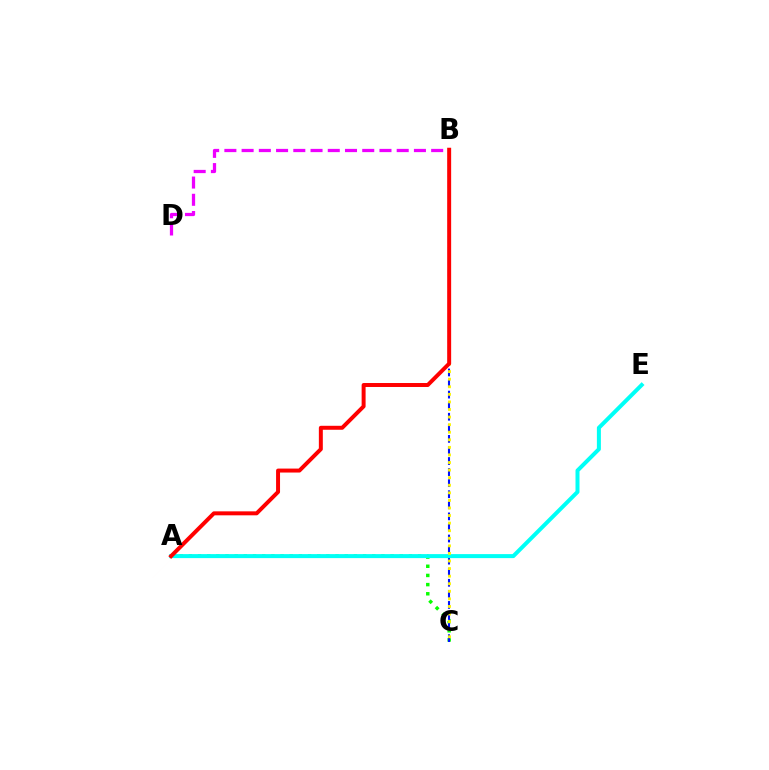{('A', 'C'): [{'color': '#08ff00', 'line_style': 'dotted', 'thickness': 2.49}], ('B', 'C'): [{'color': '#0010ff', 'line_style': 'dashed', 'thickness': 1.5}, {'color': '#fcf500', 'line_style': 'dotted', 'thickness': 2.06}], ('B', 'D'): [{'color': '#ee00ff', 'line_style': 'dashed', 'thickness': 2.34}], ('A', 'E'): [{'color': '#00fff6', 'line_style': 'solid', 'thickness': 2.88}], ('A', 'B'): [{'color': '#ff0000', 'line_style': 'solid', 'thickness': 2.86}]}